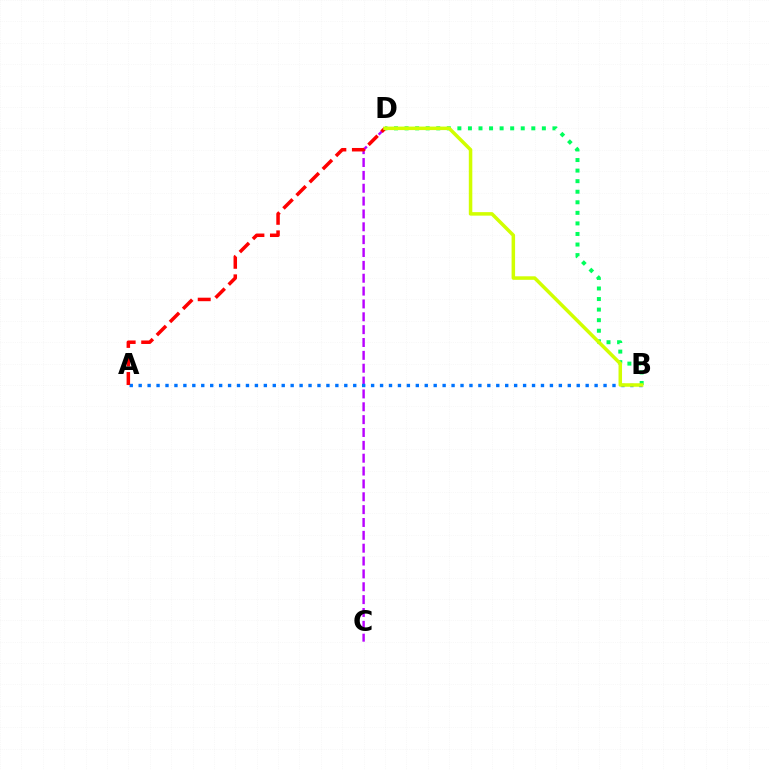{('C', 'D'): [{'color': '#b900ff', 'line_style': 'dashed', 'thickness': 1.75}], ('A', 'B'): [{'color': '#0074ff', 'line_style': 'dotted', 'thickness': 2.43}], ('B', 'D'): [{'color': '#00ff5c', 'line_style': 'dotted', 'thickness': 2.87}, {'color': '#d1ff00', 'line_style': 'solid', 'thickness': 2.53}], ('A', 'D'): [{'color': '#ff0000', 'line_style': 'dashed', 'thickness': 2.52}]}